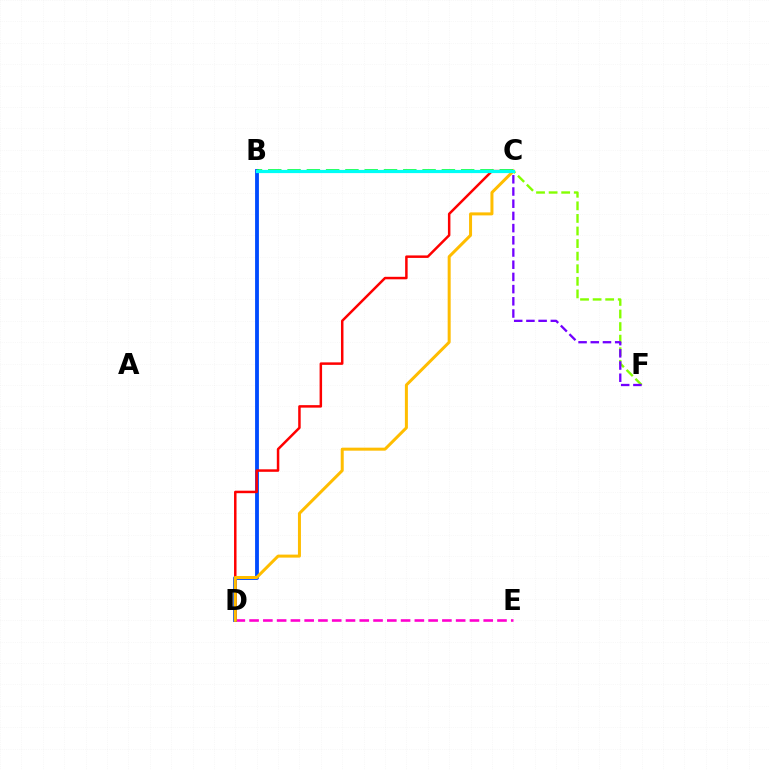{('C', 'F'): [{'color': '#84ff00', 'line_style': 'dashed', 'thickness': 1.71}, {'color': '#7200ff', 'line_style': 'dashed', 'thickness': 1.66}], ('D', 'E'): [{'color': '#ff00cf', 'line_style': 'dashed', 'thickness': 1.87}], ('B', 'D'): [{'color': '#004bff', 'line_style': 'solid', 'thickness': 2.75}], ('C', 'D'): [{'color': '#ff0000', 'line_style': 'solid', 'thickness': 1.8}, {'color': '#ffbd00', 'line_style': 'solid', 'thickness': 2.16}], ('B', 'C'): [{'color': '#00ff39', 'line_style': 'dashed', 'thickness': 2.62}, {'color': '#00fff6', 'line_style': 'solid', 'thickness': 2.31}]}